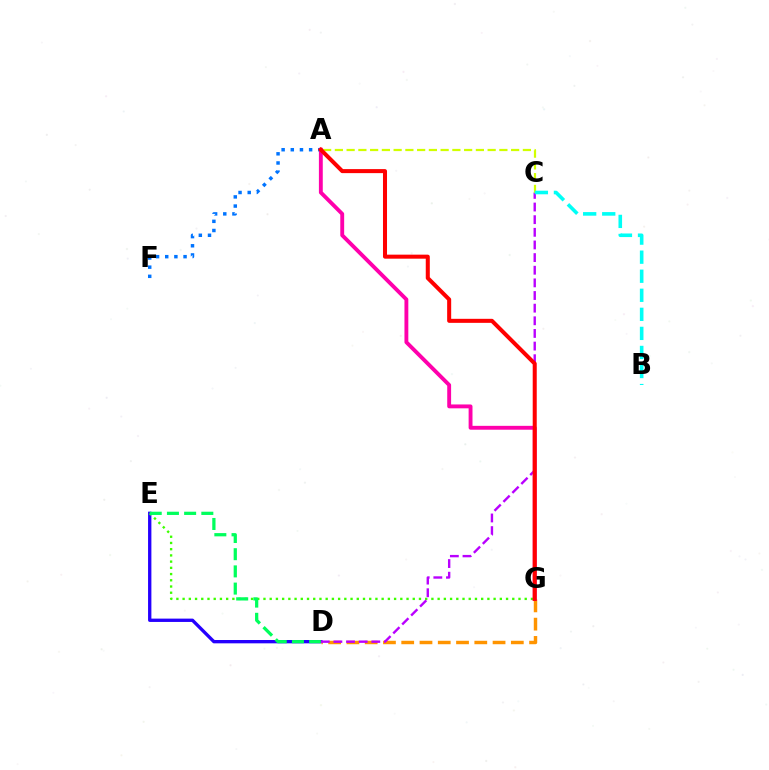{('D', 'E'): [{'color': '#2500ff', 'line_style': 'solid', 'thickness': 2.4}, {'color': '#00ff5c', 'line_style': 'dashed', 'thickness': 2.34}], ('A', 'F'): [{'color': '#0074ff', 'line_style': 'dotted', 'thickness': 2.49}], ('E', 'G'): [{'color': '#3dff00', 'line_style': 'dotted', 'thickness': 1.69}], ('D', 'G'): [{'color': '#ff9400', 'line_style': 'dashed', 'thickness': 2.48}], ('C', 'D'): [{'color': '#b900ff', 'line_style': 'dashed', 'thickness': 1.72}], ('A', 'C'): [{'color': '#d1ff00', 'line_style': 'dashed', 'thickness': 1.6}], ('B', 'C'): [{'color': '#00fff6', 'line_style': 'dashed', 'thickness': 2.59}], ('A', 'G'): [{'color': '#ff00ac', 'line_style': 'solid', 'thickness': 2.79}, {'color': '#ff0000', 'line_style': 'solid', 'thickness': 2.9}]}